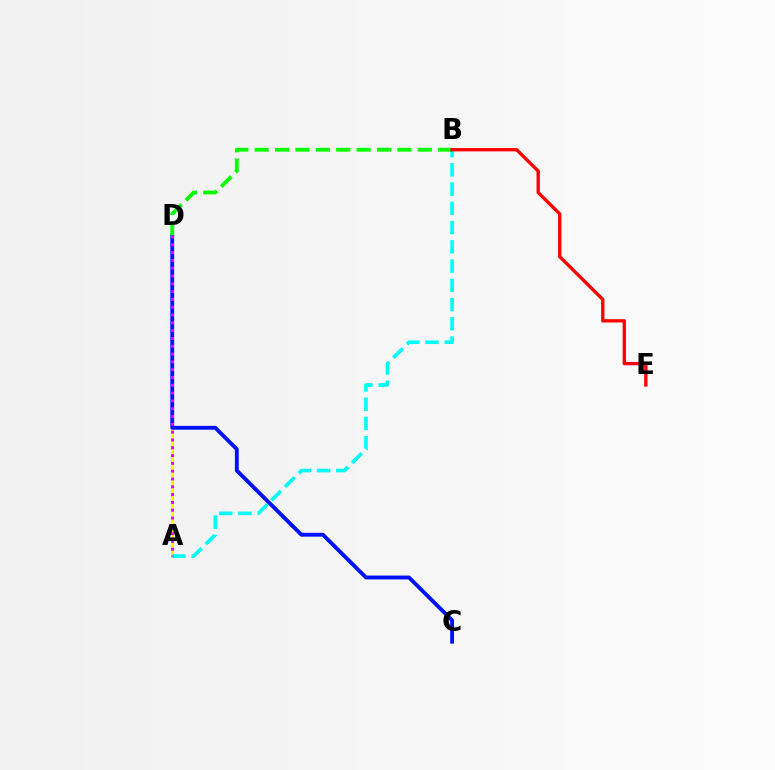{('A', 'D'): [{'color': '#fcf500', 'line_style': 'solid', 'thickness': 1.99}, {'color': '#ee00ff', 'line_style': 'dotted', 'thickness': 2.12}], ('A', 'B'): [{'color': '#00fff6', 'line_style': 'dashed', 'thickness': 2.61}], ('C', 'D'): [{'color': '#0010ff', 'line_style': 'solid', 'thickness': 2.78}], ('B', 'D'): [{'color': '#08ff00', 'line_style': 'dashed', 'thickness': 2.77}], ('B', 'E'): [{'color': '#ff0000', 'line_style': 'solid', 'thickness': 2.4}]}